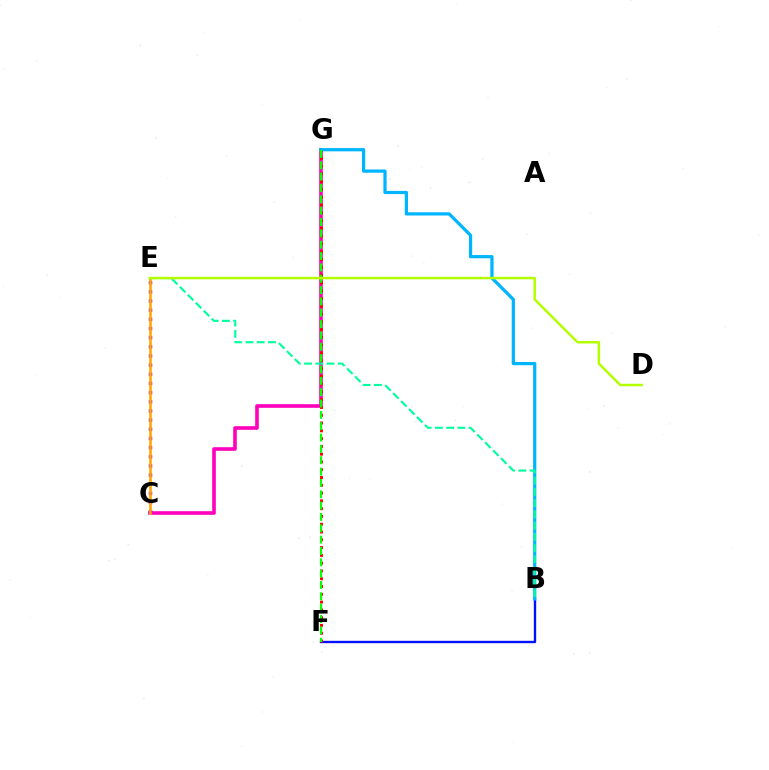{('C', 'G'): [{'color': '#ff00bd', 'line_style': 'solid', 'thickness': 2.61}], ('C', 'E'): [{'color': '#9b00ff', 'line_style': 'dotted', 'thickness': 2.49}, {'color': '#ffa500', 'line_style': 'solid', 'thickness': 1.85}], ('B', 'F'): [{'color': '#0010ff', 'line_style': 'solid', 'thickness': 1.7}], ('F', 'G'): [{'color': '#ff0000', 'line_style': 'dotted', 'thickness': 2.12}, {'color': '#08ff00', 'line_style': 'dashed', 'thickness': 1.54}], ('B', 'G'): [{'color': '#00b5ff', 'line_style': 'solid', 'thickness': 2.33}], ('B', 'E'): [{'color': '#00ff9d', 'line_style': 'dashed', 'thickness': 1.53}], ('D', 'E'): [{'color': '#b3ff00', 'line_style': 'solid', 'thickness': 1.79}]}